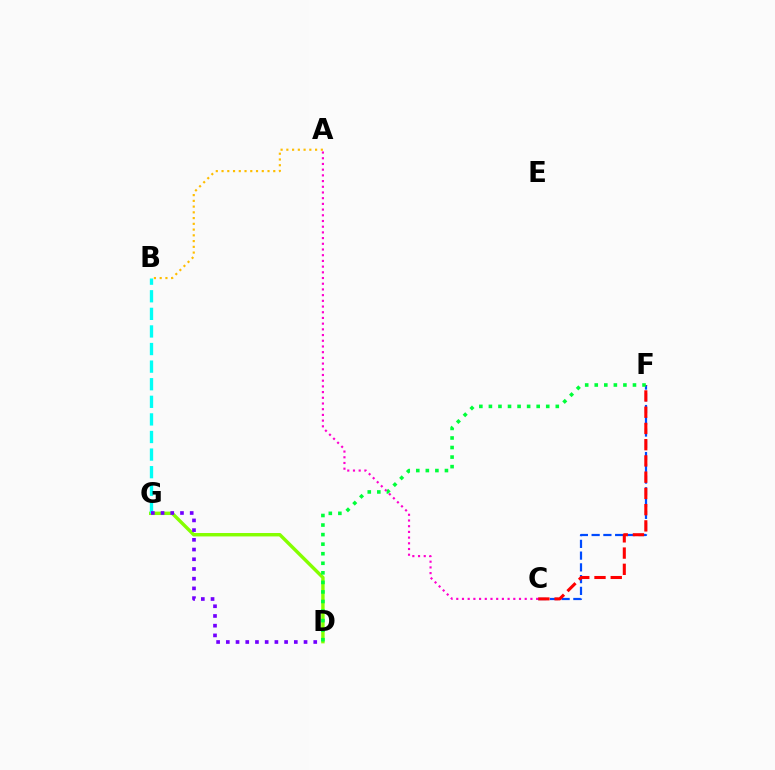{('D', 'G'): [{'color': '#84ff00', 'line_style': 'solid', 'thickness': 2.45}, {'color': '#7200ff', 'line_style': 'dotted', 'thickness': 2.64}], ('A', 'B'): [{'color': '#ffbd00', 'line_style': 'dotted', 'thickness': 1.56}], ('C', 'F'): [{'color': '#004bff', 'line_style': 'dashed', 'thickness': 1.6}, {'color': '#ff0000', 'line_style': 'dashed', 'thickness': 2.21}], ('B', 'G'): [{'color': '#00fff6', 'line_style': 'dashed', 'thickness': 2.39}], ('D', 'F'): [{'color': '#00ff39', 'line_style': 'dotted', 'thickness': 2.6}], ('A', 'C'): [{'color': '#ff00cf', 'line_style': 'dotted', 'thickness': 1.55}]}